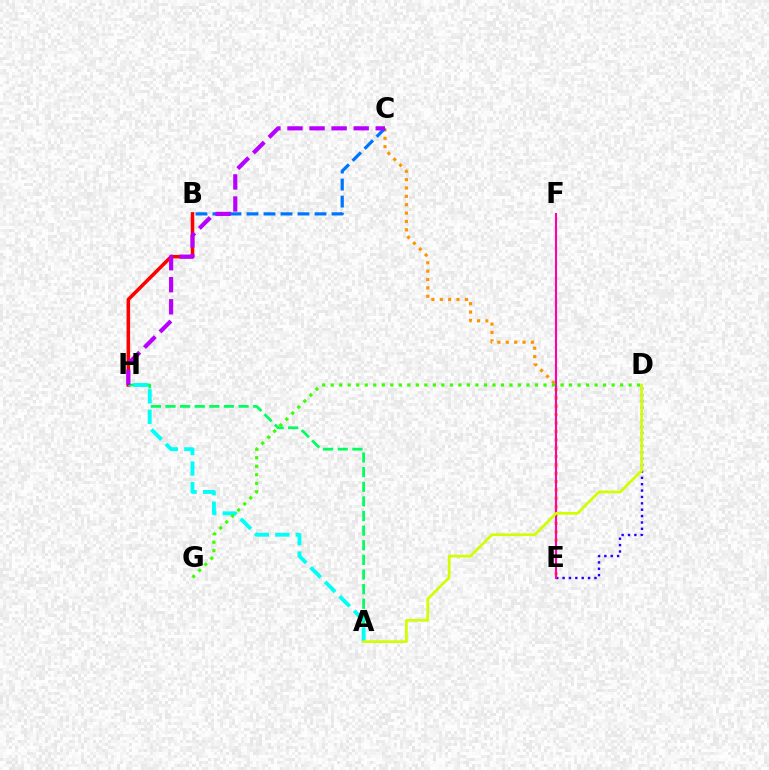{('B', 'H'): [{'color': '#ff0000', 'line_style': 'solid', 'thickness': 2.55}], ('C', 'E'): [{'color': '#ff9400', 'line_style': 'dotted', 'thickness': 2.27}], ('D', 'E'): [{'color': '#2500ff', 'line_style': 'dotted', 'thickness': 1.73}], ('A', 'H'): [{'color': '#00ff5c', 'line_style': 'dashed', 'thickness': 1.99}, {'color': '#00fff6', 'line_style': 'dashed', 'thickness': 2.78}], ('B', 'C'): [{'color': '#0074ff', 'line_style': 'dashed', 'thickness': 2.31}], ('C', 'H'): [{'color': '#b900ff', 'line_style': 'dashed', 'thickness': 3.0}], ('E', 'F'): [{'color': '#ff00ac', 'line_style': 'solid', 'thickness': 1.53}], ('D', 'G'): [{'color': '#3dff00', 'line_style': 'dotted', 'thickness': 2.31}], ('A', 'D'): [{'color': '#d1ff00', 'line_style': 'solid', 'thickness': 1.95}]}